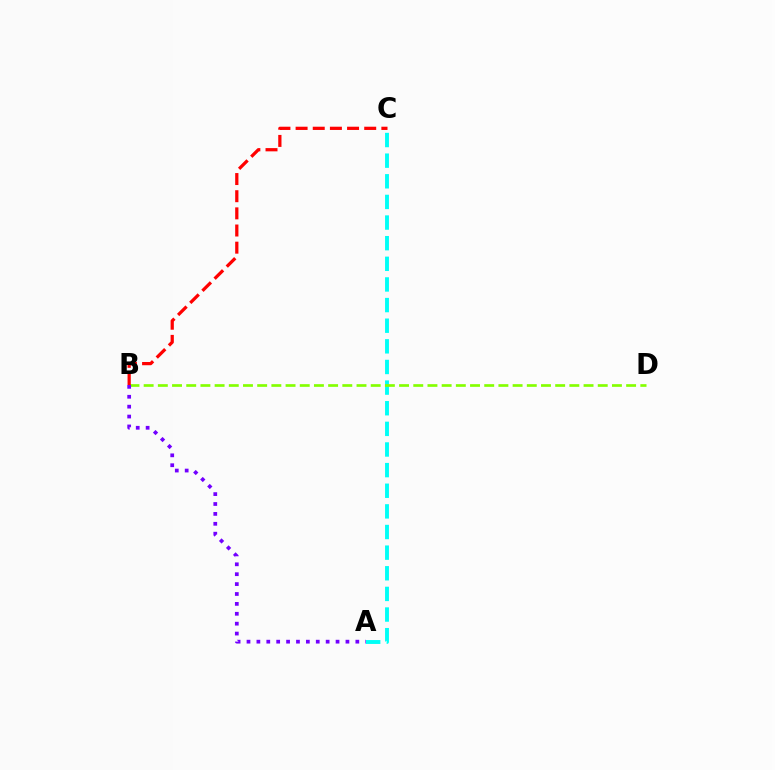{('A', 'C'): [{'color': '#00fff6', 'line_style': 'dashed', 'thickness': 2.8}], ('B', 'D'): [{'color': '#84ff00', 'line_style': 'dashed', 'thickness': 1.93}], ('A', 'B'): [{'color': '#7200ff', 'line_style': 'dotted', 'thickness': 2.69}], ('B', 'C'): [{'color': '#ff0000', 'line_style': 'dashed', 'thickness': 2.33}]}